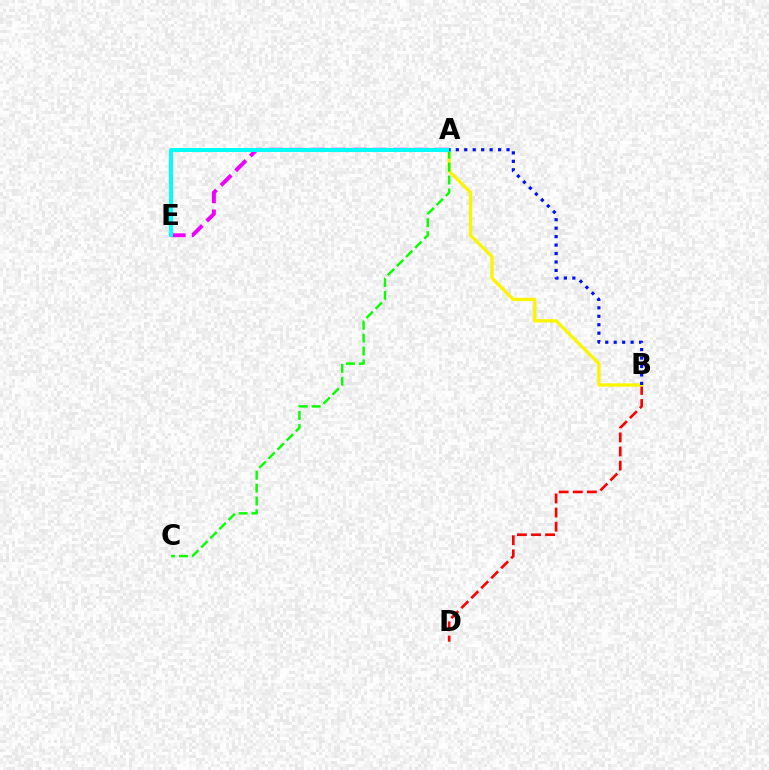{('B', 'D'): [{'color': '#ff0000', 'line_style': 'dashed', 'thickness': 1.91}], ('A', 'B'): [{'color': '#fcf500', 'line_style': 'solid', 'thickness': 2.38}, {'color': '#0010ff', 'line_style': 'dotted', 'thickness': 2.3}], ('A', 'C'): [{'color': '#08ff00', 'line_style': 'dashed', 'thickness': 1.75}], ('A', 'E'): [{'color': '#ee00ff', 'line_style': 'dashed', 'thickness': 2.82}, {'color': '#00fff6', 'line_style': 'solid', 'thickness': 2.85}]}